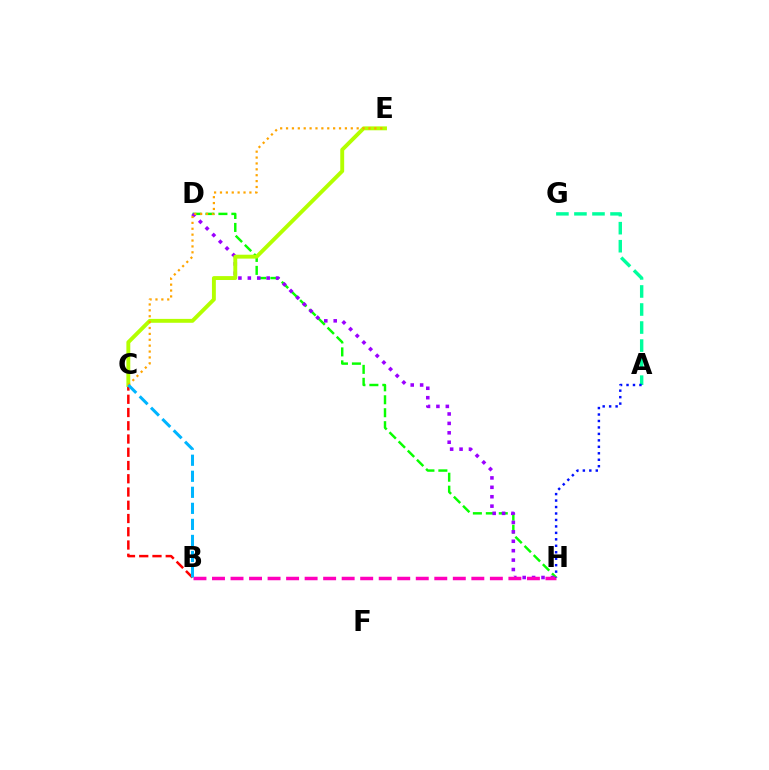{('A', 'G'): [{'color': '#00ff9d', 'line_style': 'dashed', 'thickness': 2.45}], ('B', 'C'): [{'color': '#ff0000', 'line_style': 'dashed', 'thickness': 1.8}, {'color': '#00b5ff', 'line_style': 'dashed', 'thickness': 2.18}], ('D', 'H'): [{'color': '#08ff00', 'line_style': 'dashed', 'thickness': 1.76}, {'color': '#9b00ff', 'line_style': 'dotted', 'thickness': 2.56}], ('B', 'H'): [{'color': '#ff00bd', 'line_style': 'dashed', 'thickness': 2.52}], ('C', 'E'): [{'color': '#b3ff00', 'line_style': 'solid', 'thickness': 2.81}, {'color': '#ffa500', 'line_style': 'dotted', 'thickness': 1.6}], ('A', 'H'): [{'color': '#0010ff', 'line_style': 'dotted', 'thickness': 1.76}]}